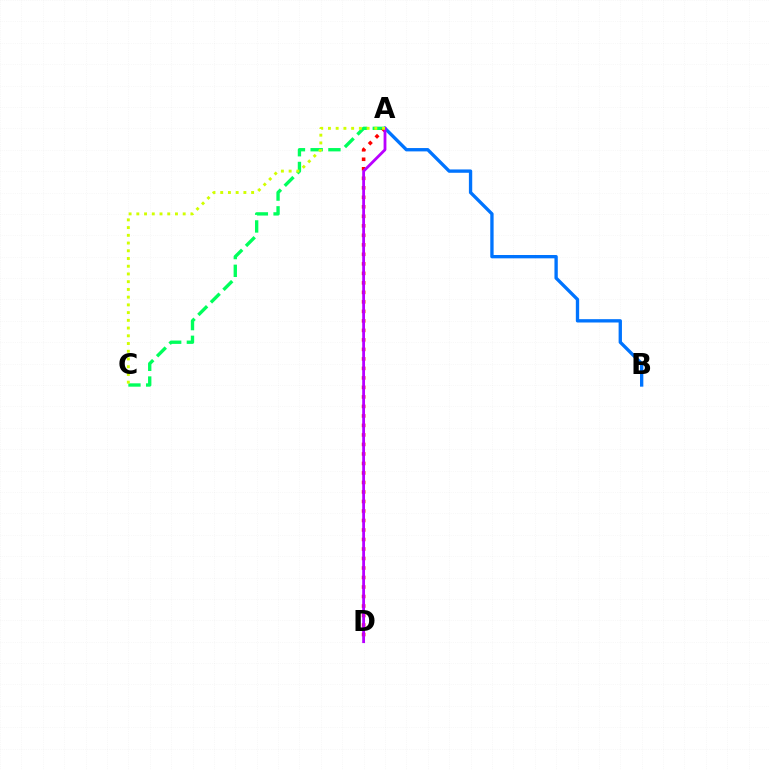{('A', 'C'): [{'color': '#00ff5c', 'line_style': 'dashed', 'thickness': 2.41}, {'color': '#d1ff00', 'line_style': 'dotted', 'thickness': 2.1}], ('A', 'D'): [{'color': '#ff0000', 'line_style': 'dotted', 'thickness': 2.58}, {'color': '#b900ff', 'line_style': 'solid', 'thickness': 2.03}], ('A', 'B'): [{'color': '#0074ff', 'line_style': 'solid', 'thickness': 2.4}]}